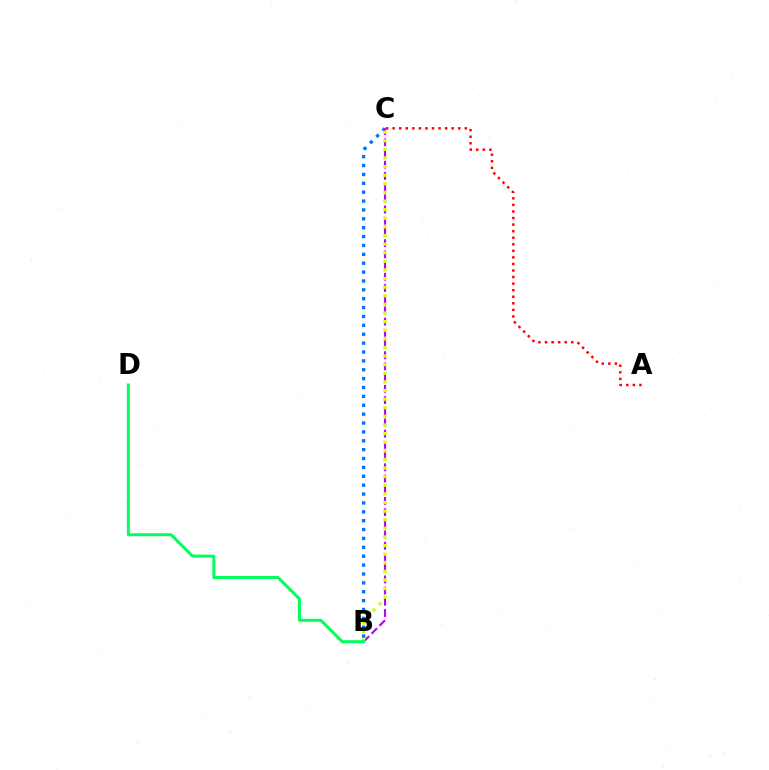{('B', 'C'): [{'color': '#0074ff', 'line_style': 'dotted', 'thickness': 2.41}, {'color': '#b900ff', 'line_style': 'dashed', 'thickness': 1.52}, {'color': '#d1ff00', 'line_style': 'dotted', 'thickness': 2.34}], ('A', 'C'): [{'color': '#ff0000', 'line_style': 'dotted', 'thickness': 1.78}], ('B', 'D'): [{'color': '#00ff5c', 'line_style': 'solid', 'thickness': 2.16}]}